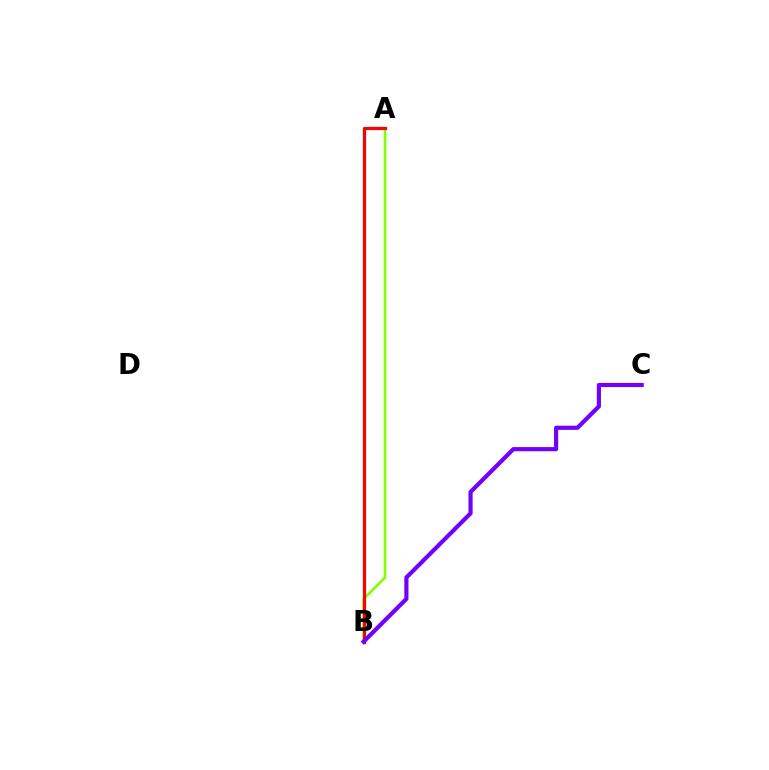{('A', 'B'): [{'color': '#00fff6', 'line_style': 'solid', 'thickness': 2.45}, {'color': '#84ff00', 'line_style': 'solid', 'thickness': 1.92}, {'color': '#ff0000', 'line_style': 'solid', 'thickness': 2.28}], ('B', 'C'): [{'color': '#7200ff', 'line_style': 'solid', 'thickness': 3.0}]}